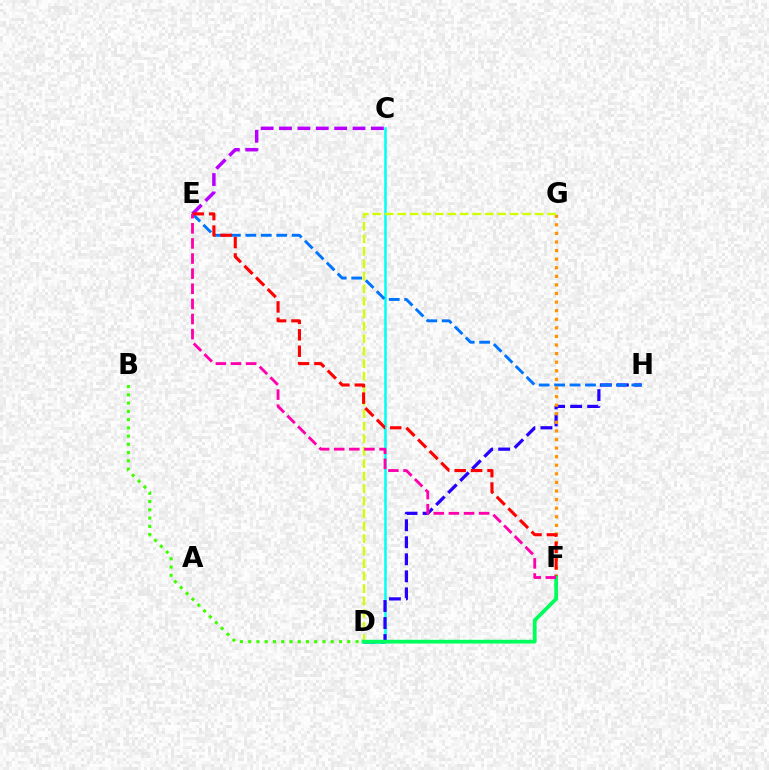{('C', 'D'): [{'color': '#00fff6', 'line_style': 'solid', 'thickness': 1.83}], ('D', 'H'): [{'color': '#2500ff', 'line_style': 'dashed', 'thickness': 2.31}], ('E', 'H'): [{'color': '#0074ff', 'line_style': 'dashed', 'thickness': 2.1}], ('B', 'D'): [{'color': '#3dff00', 'line_style': 'dotted', 'thickness': 2.24}], ('C', 'E'): [{'color': '#b900ff', 'line_style': 'dashed', 'thickness': 2.5}], ('F', 'G'): [{'color': '#ff9400', 'line_style': 'dotted', 'thickness': 2.33}], ('D', 'G'): [{'color': '#d1ff00', 'line_style': 'dashed', 'thickness': 1.7}], ('E', 'F'): [{'color': '#ff0000', 'line_style': 'dashed', 'thickness': 2.23}, {'color': '#ff00ac', 'line_style': 'dashed', 'thickness': 2.05}], ('D', 'F'): [{'color': '#00ff5c', 'line_style': 'solid', 'thickness': 2.71}]}